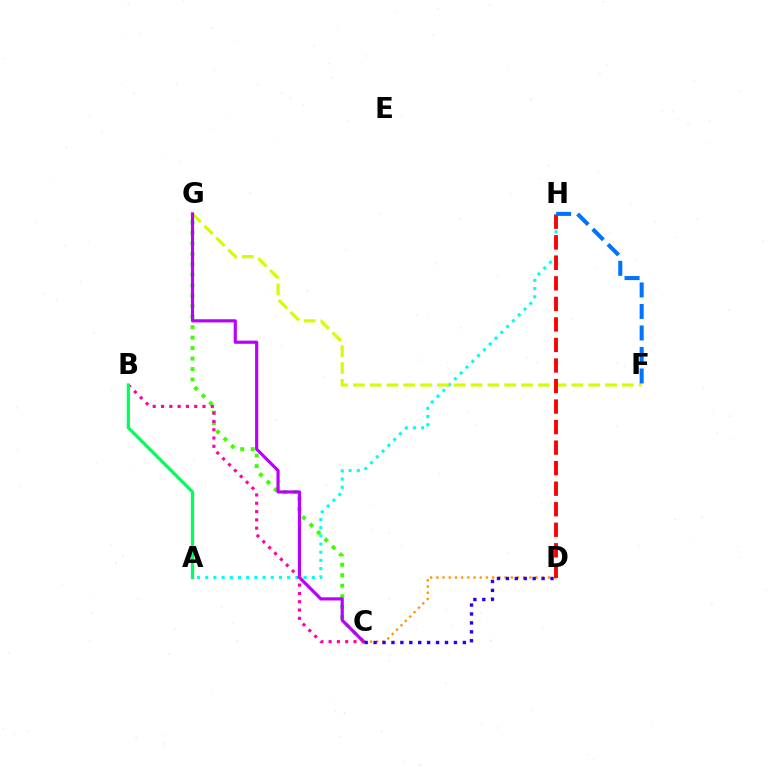{('C', 'G'): [{'color': '#3dff00', 'line_style': 'dotted', 'thickness': 2.85}, {'color': '#b900ff', 'line_style': 'solid', 'thickness': 2.28}], ('A', 'H'): [{'color': '#00fff6', 'line_style': 'dotted', 'thickness': 2.23}], ('F', 'G'): [{'color': '#d1ff00', 'line_style': 'dashed', 'thickness': 2.28}], ('C', 'D'): [{'color': '#ff9400', 'line_style': 'dotted', 'thickness': 1.69}, {'color': '#2500ff', 'line_style': 'dotted', 'thickness': 2.42}], ('D', 'H'): [{'color': '#ff0000', 'line_style': 'dashed', 'thickness': 2.79}], ('B', 'C'): [{'color': '#ff00ac', 'line_style': 'dotted', 'thickness': 2.25}], ('F', 'H'): [{'color': '#0074ff', 'line_style': 'dashed', 'thickness': 2.92}], ('A', 'B'): [{'color': '#00ff5c', 'line_style': 'solid', 'thickness': 2.33}]}